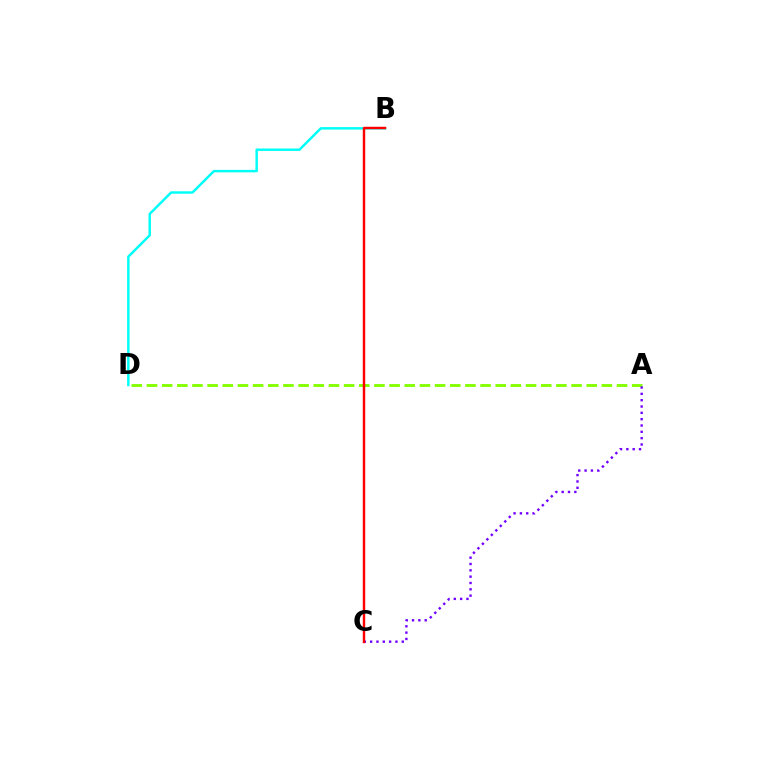{('B', 'D'): [{'color': '#00fff6', 'line_style': 'solid', 'thickness': 1.76}], ('A', 'D'): [{'color': '#84ff00', 'line_style': 'dashed', 'thickness': 2.06}], ('A', 'C'): [{'color': '#7200ff', 'line_style': 'dotted', 'thickness': 1.72}], ('B', 'C'): [{'color': '#ff0000', 'line_style': 'solid', 'thickness': 1.76}]}